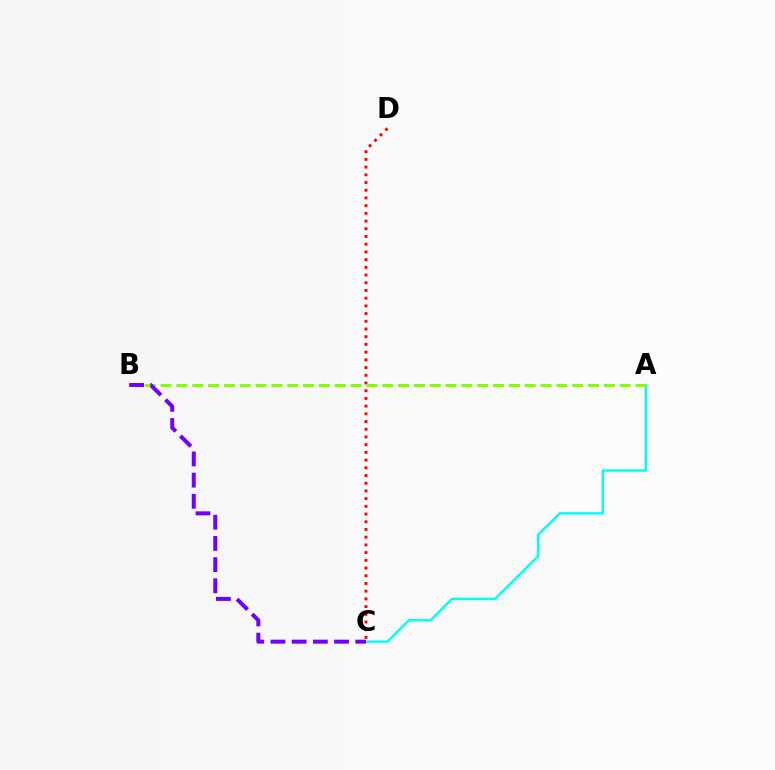{('C', 'D'): [{'color': '#ff0000', 'line_style': 'dotted', 'thickness': 2.09}], ('A', 'C'): [{'color': '#00fff6', 'line_style': 'solid', 'thickness': 1.76}], ('A', 'B'): [{'color': '#84ff00', 'line_style': 'dashed', 'thickness': 2.15}], ('B', 'C'): [{'color': '#7200ff', 'line_style': 'dashed', 'thickness': 2.88}]}